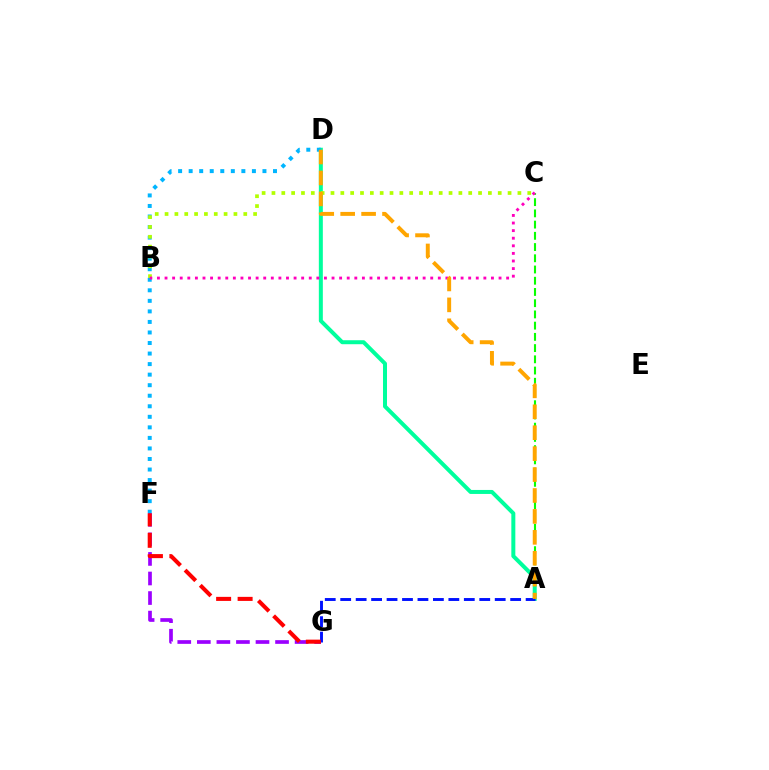{('A', 'C'): [{'color': '#08ff00', 'line_style': 'dashed', 'thickness': 1.53}], ('F', 'G'): [{'color': '#9b00ff', 'line_style': 'dashed', 'thickness': 2.66}, {'color': '#ff0000', 'line_style': 'dashed', 'thickness': 2.92}], ('A', 'D'): [{'color': '#00ff9d', 'line_style': 'solid', 'thickness': 2.88}, {'color': '#ffa500', 'line_style': 'dashed', 'thickness': 2.84}], ('A', 'G'): [{'color': '#0010ff', 'line_style': 'dashed', 'thickness': 2.1}], ('D', 'F'): [{'color': '#00b5ff', 'line_style': 'dotted', 'thickness': 2.86}], ('B', 'C'): [{'color': '#b3ff00', 'line_style': 'dotted', 'thickness': 2.67}, {'color': '#ff00bd', 'line_style': 'dotted', 'thickness': 2.06}]}